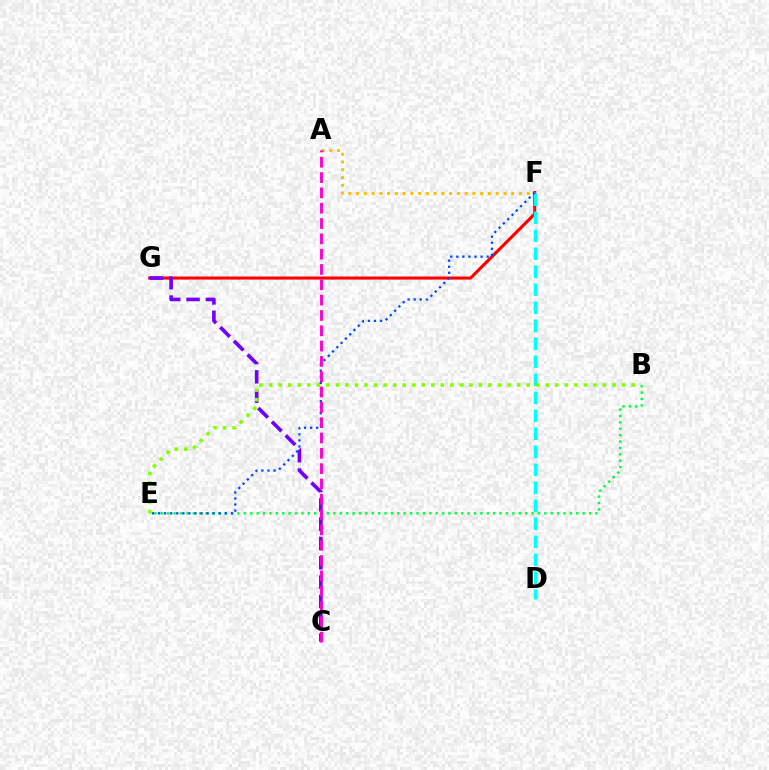{('F', 'G'): [{'color': '#ff0000', 'line_style': 'solid', 'thickness': 2.22}], ('D', 'F'): [{'color': '#00fff6', 'line_style': 'dashed', 'thickness': 2.45}], ('C', 'G'): [{'color': '#7200ff', 'line_style': 'dashed', 'thickness': 2.63}], ('B', 'E'): [{'color': '#00ff39', 'line_style': 'dotted', 'thickness': 1.74}, {'color': '#84ff00', 'line_style': 'dotted', 'thickness': 2.59}], ('A', 'F'): [{'color': '#ffbd00', 'line_style': 'dotted', 'thickness': 2.11}], ('E', 'F'): [{'color': '#004bff', 'line_style': 'dotted', 'thickness': 1.65}], ('A', 'C'): [{'color': '#ff00cf', 'line_style': 'dashed', 'thickness': 2.08}]}